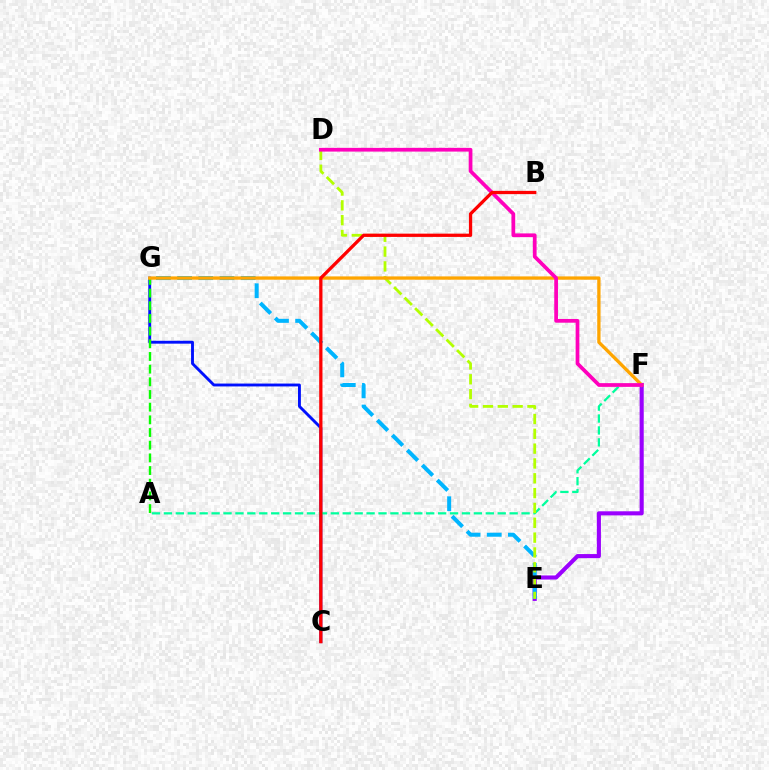{('E', 'F'): [{'color': '#9b00ff', 'line_style': 'solid', 'thickness': 2.95}], ('C', 'G'): [{'color': '#0010ff', 'line_style': 'solid', 'thickness': 2.07}], ('A', 'G'): [{'color': '#08ff00', 'line_style': 'dashed', 'thickness': 1.72}], ('E', 'G'): [{'color': '#00b5ff', 'line_style': 'dashed', 'thickness': 2.88}], ('A', 'F'): [{'color': '#00ff9d', 'line_style': 'dashed', 'thickness': 1.62}], ('D', 'E'): [{'color': '#b3ff00', 'line_style': 'dashed', 'thickness': 2.01}], ('F', 'G'): [{'color': '#ffa500', 'line_style': 'solid', 'thickness': 2.38}], ('D', 'F'): [{'color': '#ff00bd', 'line_style': 'solid', 'thickness': 2.68}], ('B', 'C'): [{'color': '#ff0000', 'line_style': 'solid', 'thickness': 2.35}]}